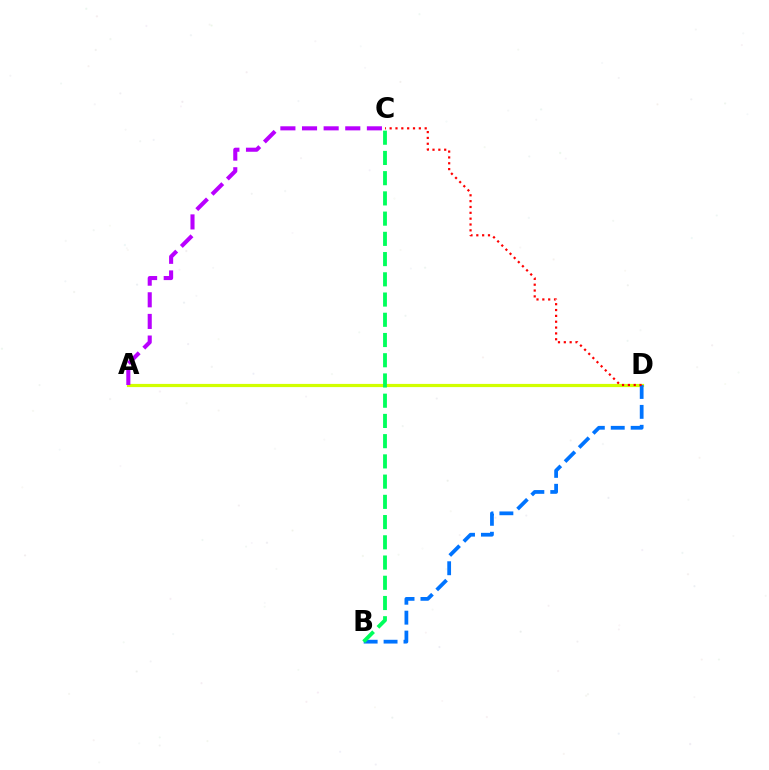{('A', 'D'): [{'color': '#d1ff00', 'line_style': 'solid', 'thickness': 2.3}], ('A', 'C'): [{'color': '#b900ff', 'line_style': 'dashed', 'thickness': 2.94}], ('B', 'D'): [{'color': '#0074ff', 'line_style': 'dashed', 'thickness': 2.71}], ('B', 'C'): [{'color': '#00ff5c', 'line_style': 'dashed', 'thickness': 2.75}], ('C', 'D'): [{'color': '#ff0000', 'line_style': 'dotted', 'thickness': 1.59}]}